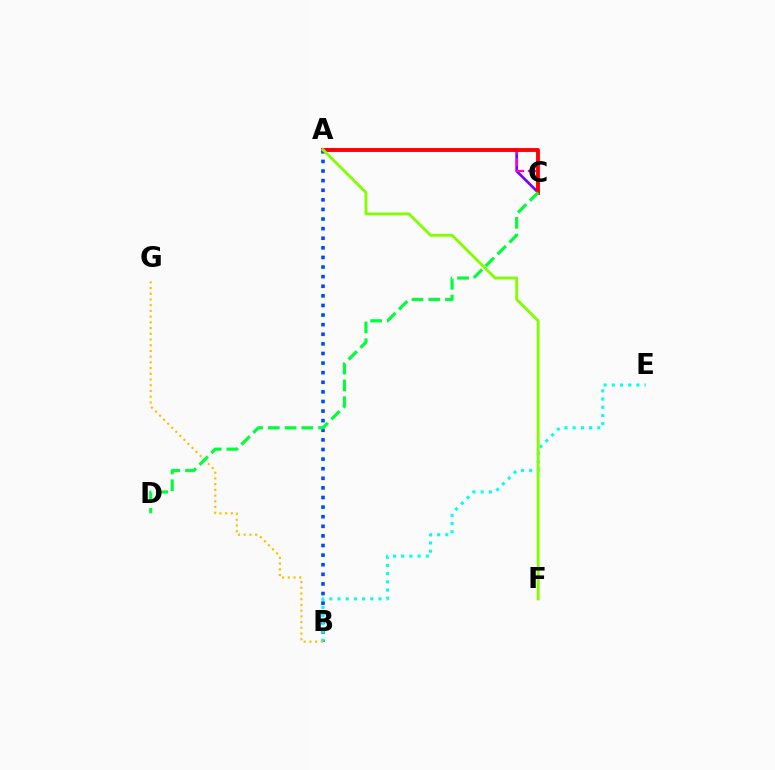{('A', 'C'): [{'color': '#7200ff', 'line_style': 'solid', 'thickness': 1.9}, {'color': '#ff00cf', 'line_style': 'dashed', 'thickness': 1.62}, {'color': '#ff0000', 'line_style': 'solid', 'thickness': 2.79}], ('A', 'B'): [{'color': '#004bff', 'line_style': 'dotted', 'thickness': 2.61}], ('B', 'E'): [{'color': '#00fff6', 'line_style': 'dotted', 'thickness': 2.23}], ('A', 'F'): [{'color': '#84ff00', 'line_style': 'solid', 'thickness': 2.06}], ('B', 'G'): [{'color': '#ffbd00', 'line_style': 'dotted', 'thickness': 1.55}], ('C', 'D'): [{'color': '#00ff39', 'line_style': 'dashed', 'thickness': 2.27}]}